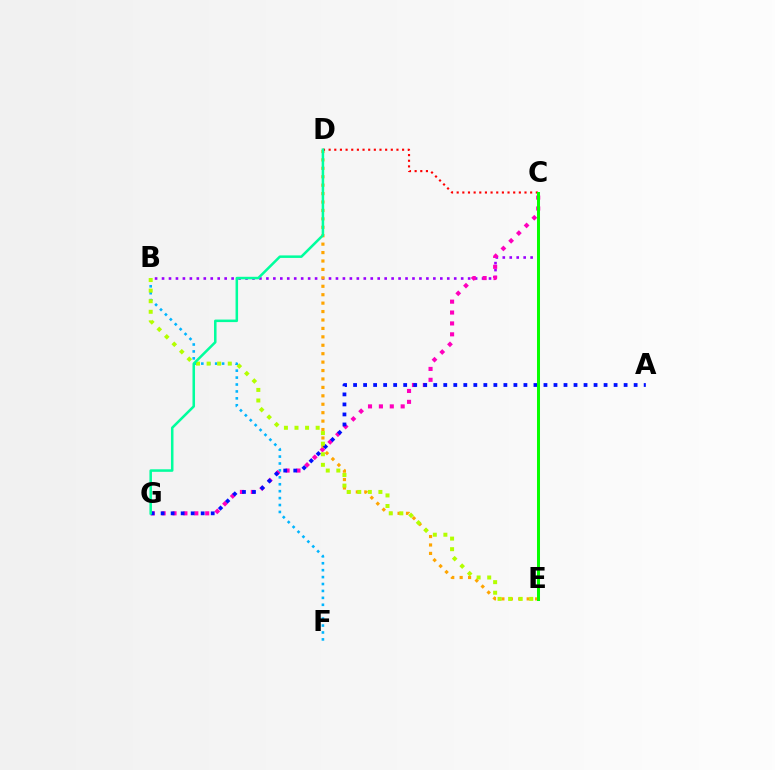{('B', 'F'): [{'color': '#00b5ff', 'line_style': 'dotted', 'thickness': 1.88}], ('B', 'C'): [{'color': '#9b00ff', 'line_style': 'dotted', 'thickness': 1.89}], ('C', 'G'): [{'color': '#ff00bd', 'line_style': 'dotted', 'thickness': 2.96}], ('D', 'E'): [{'color': '#ffa500', 'line_style': 'dotted', 'thickness': 2.29}], ('C', 'D'): [{'color': '#ff0000', 'line_style': 'dotted', 'thickness': 1.54}], ('A', 'G'): [{'color': '#0010ff', 'line_style': 'dotted', 'thickness': 2.72}], ('C', 'E'): [{'color': '#08ff00', 'line_style': 'solid', 'thickness': 2.17}], ('B', 'E'): [{'color': '#b3ff00', 'line_style': 'dotted', 'thickness': 2.87}], ('D', 'G'): [{'color': '#00ff9d', 'line_style': 'solid', 'thickness': 1.82}]}